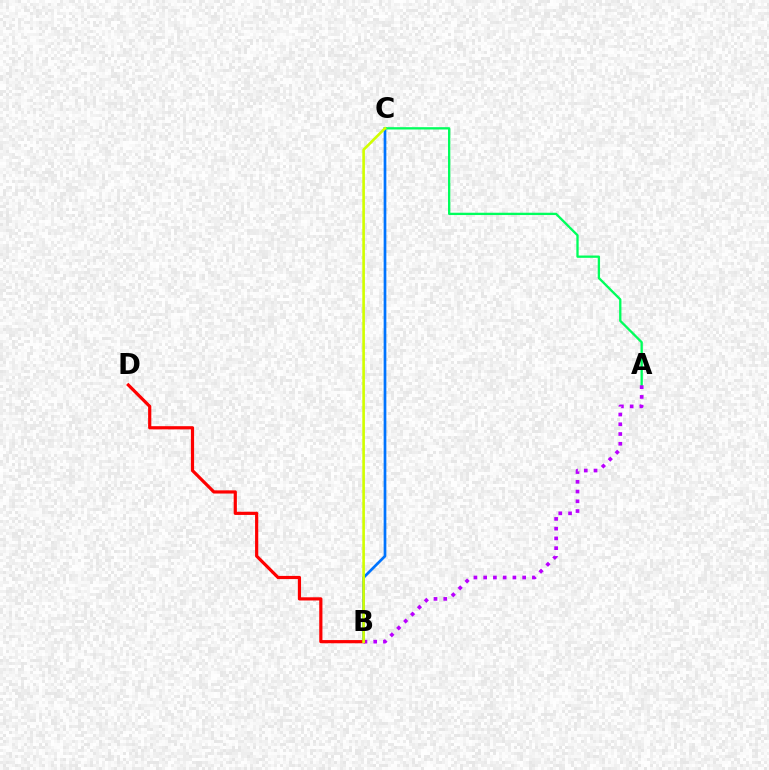{('B', 'C'): [{'color': '#0074ff', 'line_style': 'solid', 'thickness': 1.95}, {'color': '#d1ff00', 'line_style': 'solid', 'thickness': 1.89}], ('A', 'C'): [{'color': '#00ff5c', 'line_style': 'solid', 'thickness': 1.67}], ('A', 'B'): [{'color': '#b900ff', 'line_style': 'dotted', 'thickness': 2.65}], ('B', 'D'): [{'color': '#ff0000', 'line_style': 'solid', 'thickness': 2.3}]}